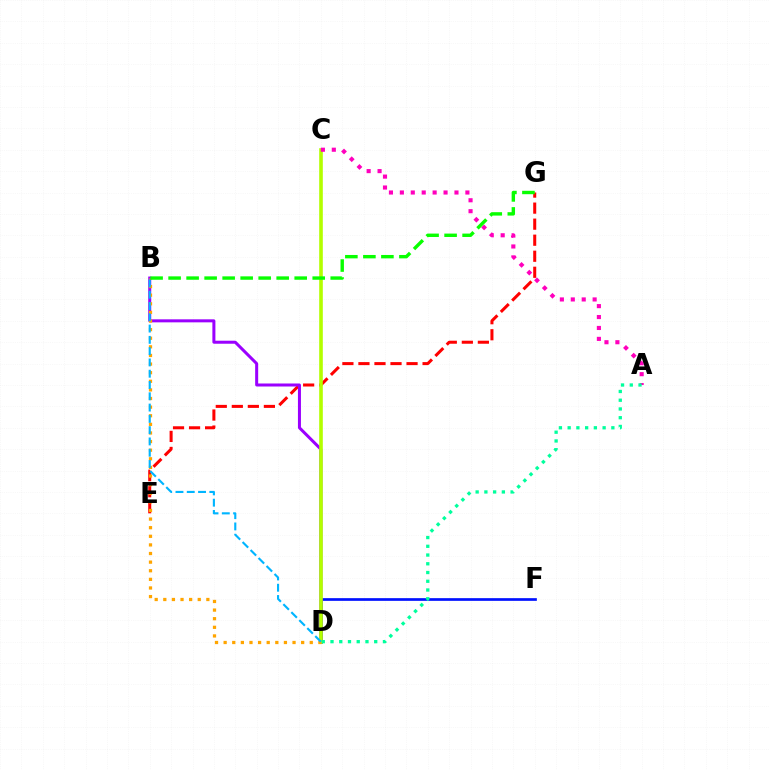{('E', 'G'): [{'color': '#ff0000', 'line_style': 'dashed', 'thickness': 2.18}], ('D', 'F'): [{'color': '#0010ff', 'line_style': 'solid', 'thickness': 1.94}], ('B', 'D'): [{'color': '#9b00ff', 'line_style': 'solid', 'thickness': 2.17}, {'color': '#ffa500', 'line_style': 'dotted', 'thickness': 2.34}, {'color': '#00b5ff', 'line_style': 'dashed', 'thickness': 1.53}], ('C', 'D'): [{'color': '#b3ff00', 'line_style': 'solid', 'thickness': 2.61}], ('A', 'C'): [{'color': '#ff00bd', 'line_style': 'dotted', 'thickness': 2.97}], ('B', 'G'): [{'color': '#08ff00', 'line_style': 'dashed', 'thickness': 2.45}], ('A', 'D'): [{'color': '#00ff9d', 'line_style': 'dotted', 'thickness': 2.37}]}